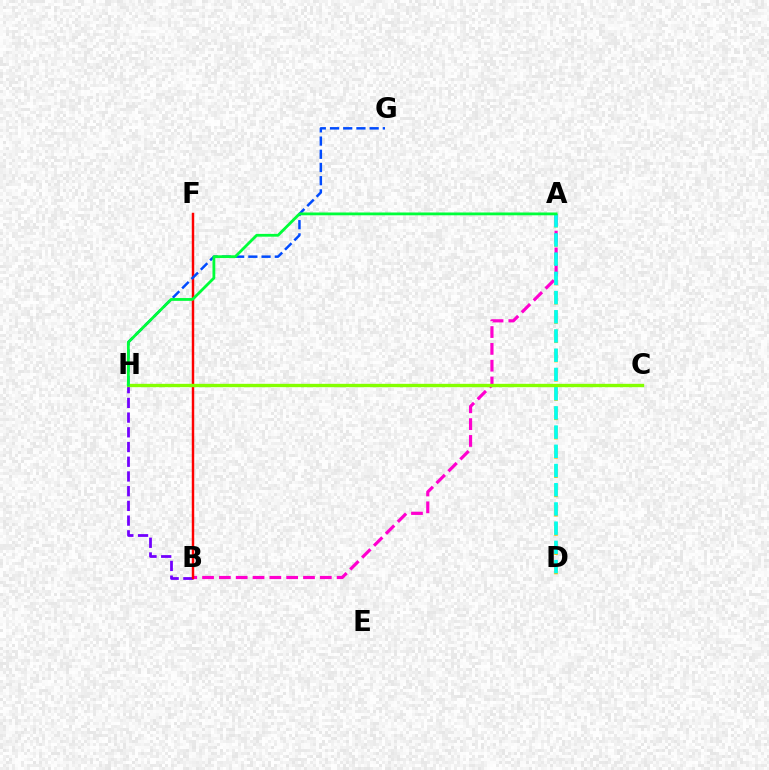{('A', 'D'): [{'color': '#ffbd00', 'line_style': 'dashed', 'thickness': 2.62}, {'color': '#00fff6', 'line_style': 'dashed', 'thickness': 2.61}], ('A', 'B'): [{'color': '#ff00cf', 'line_style': 'dashed', 'thickness': 2.29}], ('B', 'H'): [{'color': '#7200ff', 'line_style': 'dashed', 'thickness': 2.0}], ('B', 'F'): [{'color': '#ff0000', 'line_style': 'solid', 'thickness': 1.76}], ('G', 'H'): [{'color': '#004bff', 'line_style': 'dashed', 'thickness': 1.79}], ('C', 'H'): [{'color': '#84ff00', 'line_style': 'solid', 'thickness': 2.41}], ('A', 'H'): [{'color': '#00ff39', 'line_style': 'solid', 'thickness': 2.02}]}